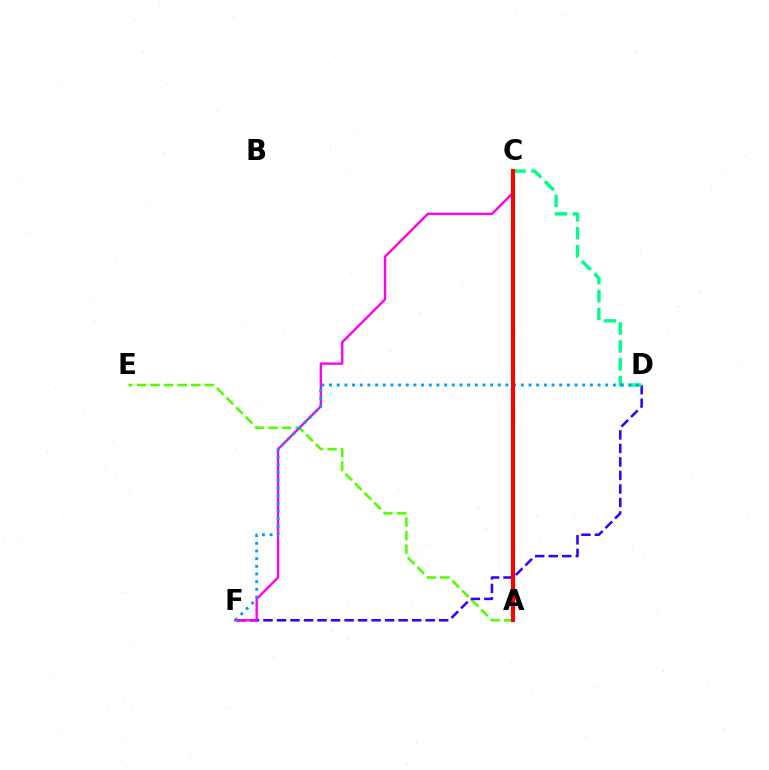{('A', 'E'): [{'color': '#4fff00', 'line_style': 'dashed', 'thickness': 1.84}], ('D', 'F'): [{'color': '#3700ff', 'line_style': 'dashed', 'thickness': 1.84}, {'color': '#009eff', 'line_style': 'dotted', 'thickness': 2.08}], ('C', 'F'): [{'color': '#ff00ed', 'line_style': 'solid', 'thickness': 1.71}], ('A', 'C'): [{'color': '#ffd500', 'line_style': 'dotted', 'thickness': 1.79}, {'color': '#ff0000', 'line_style': 'solid', 'thickness': 2.96}], ('C', 'D'): [{'color': '#00ff86', 'line_style': 'dashed', 'thickness': 2.43}]}